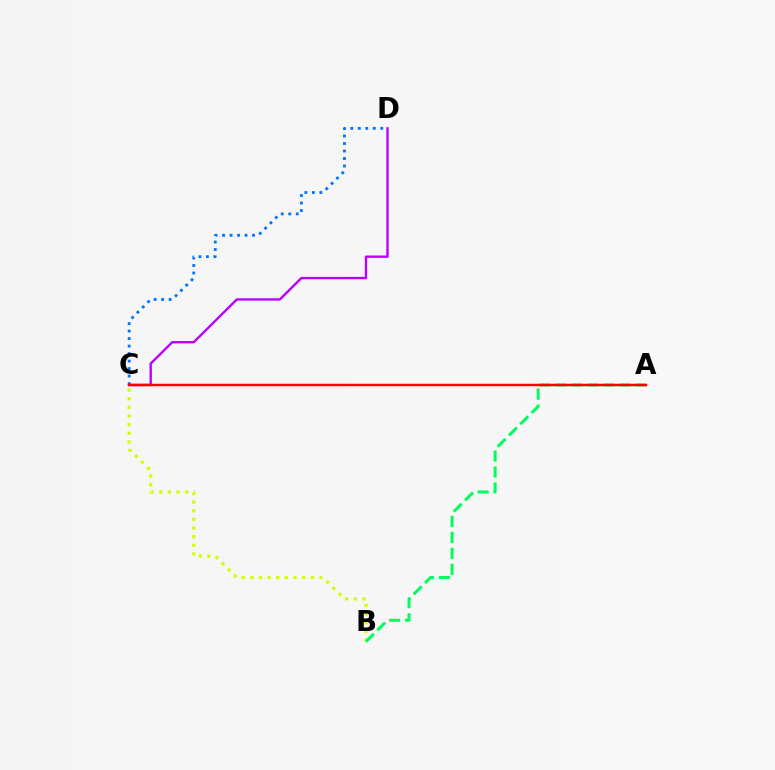{('B', 'C'): [{'color': '#d1ff00', 'line_style': 'dotted', 'thickness': 2.35}], ('C', 'D'): [{'color': '#0074ff', 'line_style': 'dotted', 'thickness': 2.04}, {'color': '#b900ff', 'line_style': 'solid', 'thickness': 1.7}], ('A', 'B'): [{'color': '#00ff5c', 'line_style': 'dashed', 'thickness': 2.17}], ('A', 'C'): [{'color': '#ff0000', 'line_style': 'solid', 'thickness': 1.79}]}